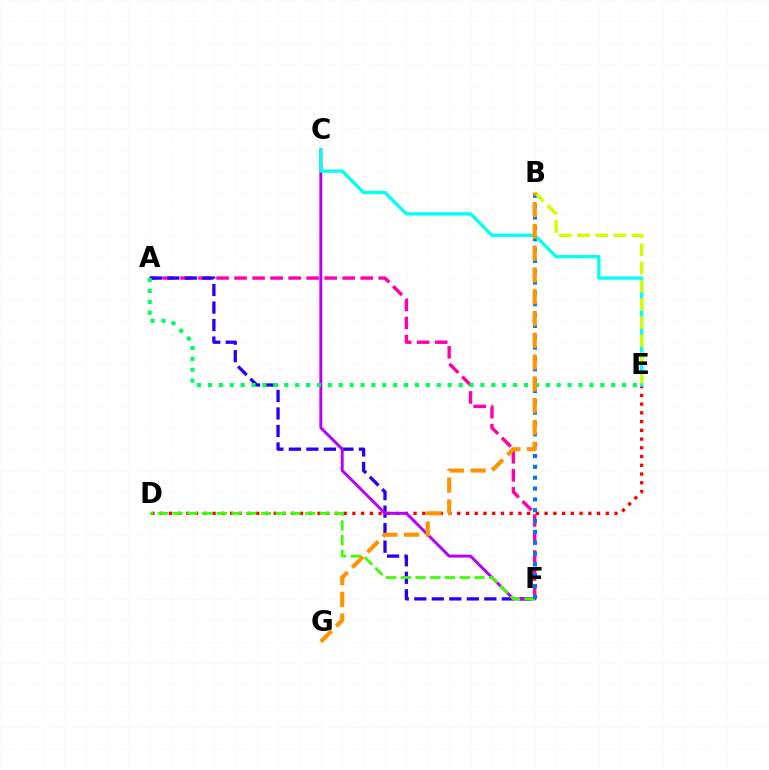{('A', 'F'): [{'color': '#ff00ac', 'line_style': 'dashed', 'thickness': 2.45}, {'color': '#2500ff', 'line_style': 'dashed', 'thickness': 2.38}], ('D', 'E'): [{'color': '#ff0000', 'line_style': 'dotted', 'thickness': 2.37}], ('C', 'F'): [{'color': '#b900ff', 'line_style': 'solid', 'thickness': 2.12}], ('D', 'F'): [{'color': '#3dff00', 'line_style': 'dashed', 'thickness': 2.0}], ('B', 'F'): [{'color': '#0074ff', 'line_style': 'dotted', 'thickness': 2.95}], ('C', 'E'): [{'color': '#00fff6', 'line_style': 'solid', 'thickness': 2.38}], ('A', 'E'): [{'color': '#00ff5c', 'line_style': 'dotted', 'thickness': 2.96}], ('B', 'E'): [{'color': '#d1ff00', 'line_style': 'dashed', 'thickness': 2.47}], ('B', 'G'): [{'color': '#ff9400', 'line_style': 'dashed', 'thickness': 2.96}]}